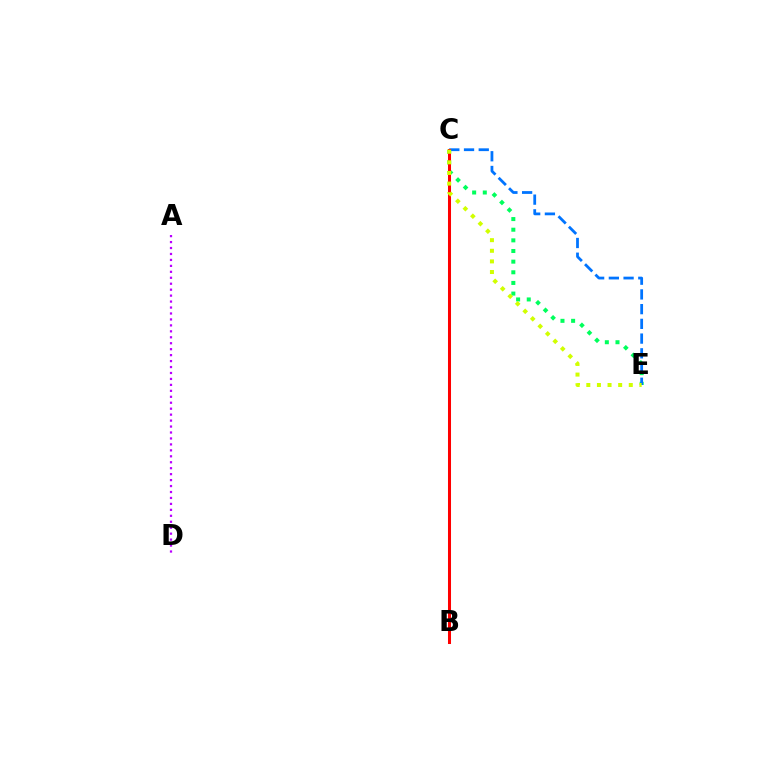{('C', 'E'): [{'color': '#00ff5c', 'line_style': 'dotted', 'thickness': 2.89}, {'color': '#0074ff', 'line_style': 'dashed', 'thickness': 2.0}, {'color': '#d1ff00', 'line_style': 'dotted', 'thickness': 2.88}], ('A', 'D'): [{'color': '#b900ff', 'line_style': 'dotted', 'thickness': 1.62}], ('B', 'C'): [{'color': '#ff0000', 'line_style': 'solid', 'thickness': 2.18}]}